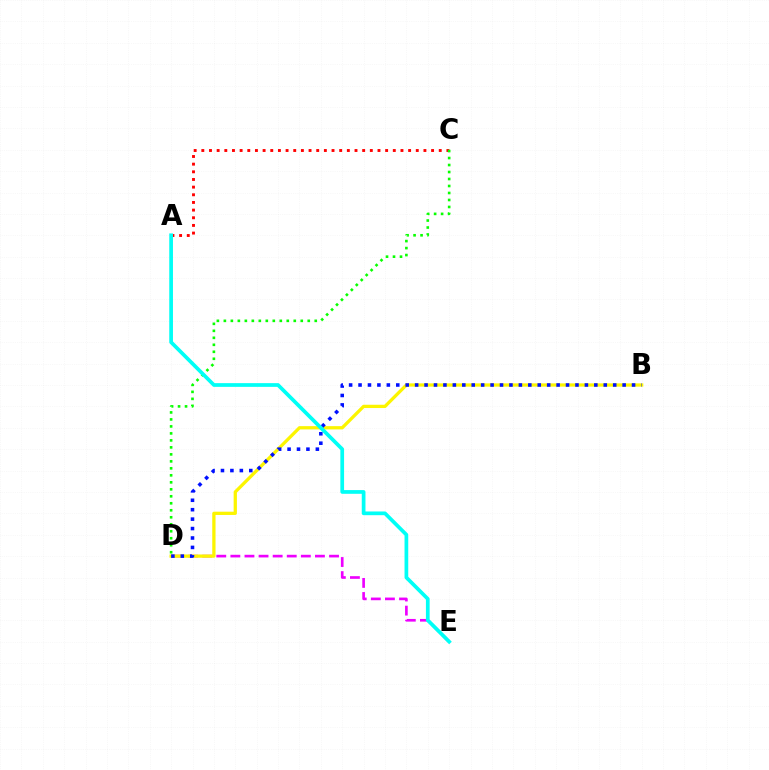{('D', 'E'): [{'color': '#ee00ff', 'line_style': 'dashed', 'thickness': 1.91}], ('B', 'D'): [{'color': '#fcf500', 'line_style': 'solid', 'thickness': 2.36}, {'color': '#0010ff', 'line_style': 'dotted', 'thickness': 2.56}], ('A', 'C'): [{'color': '#ff0000', 'line_style': 'dotted', 'thickness': 2.08}], ('C', 'D'): [{'color': '#08ff00', 'line_style': 'dotted', 'thickness': 1.9}], ('A', 'E'): [{'color': '#00fff6', 'line_style': 'solid', 'thickness': 2.68}]}